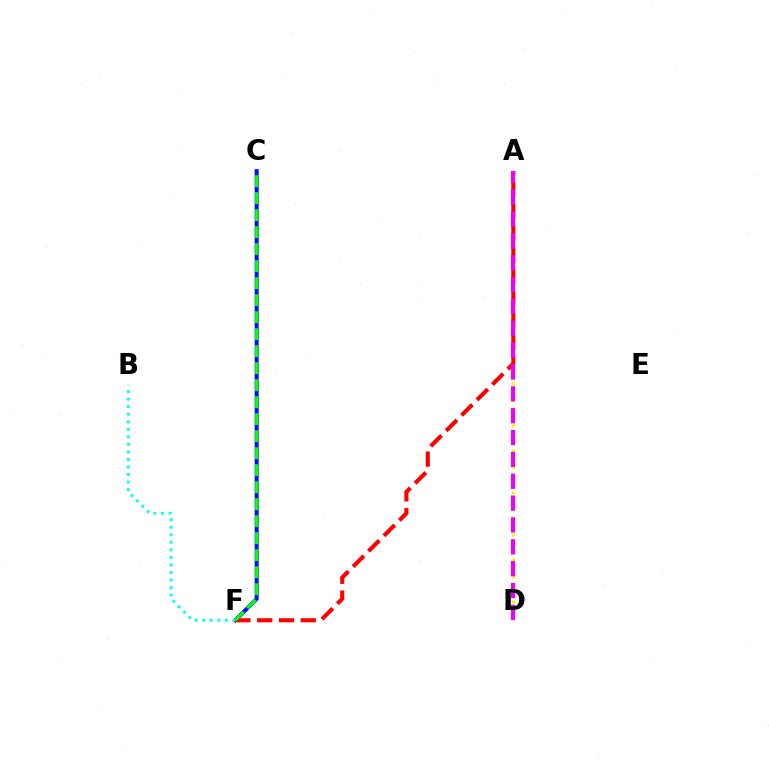{('A', 'D'): [{'color': '#fcf500', 'line_style': 'dotted', 'thickness': 2.28}, {'color': '#ee00ff', 'line_style': 'dashed', 'thickness': 2.97}], ('C', 'F'): [{'color': '#0010ff', 'line_style': 'solid', 'thickness': 2.88}, {'color': '#08ff00', 'line_style': 'dashed', 'thickness': 2.31}], ('A', 'F'): [{'color': '#ff0000', 'line_style': 'dashed', 'thickness': 2.96}], ('B', 'F'): [{'color': '#00fff6', 'line_style': 'dotted', 'thickness': 2.05}]}